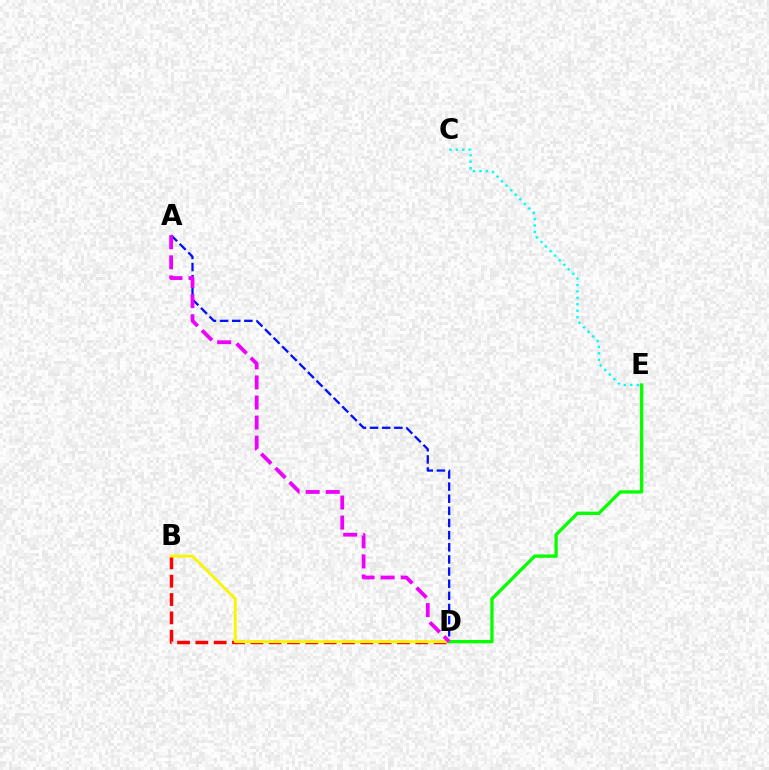{('B', 'D'): [{'color': '#ff0000', 'line_style': 'dashed', 'thickness': 2.49}, {'color': '#fcf500', 'line_style': 'solid', 'thickness': 2.05}], ('A', 'D'): [{'color': '#0010ff', 'line_style': 'dashed', 'thickness': 1.65}, {'color': '#ee00ff', 'line_style': 'dashed', 'thickness': 2.73}], ('C', 'E'): [{'color': '#00fff6', 'line_style': 'dotted', 'thickness': 1.75}], ('D', 'E'): [{'color': '#08ff00', 'line_style': 'solid', 'thickness': 2.39}]}